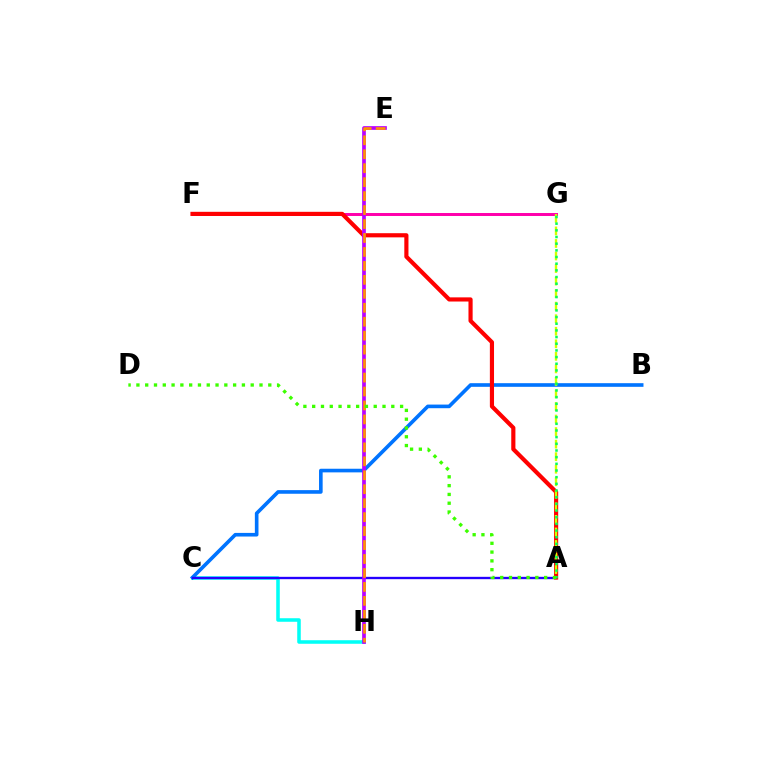{('F', 'G'): [{'color': '#ff00ac', 'line_style': 'solid', 'thickness': 2.14}], ('C', 'H'): [{'color': '#00fff6', 'line_style': 'solid', 'thickness': 2.55}], ('B', 'C'): [{'color': '#0074ff', 'line_style': 'solid', 'thickness': 2.61}], ('A', 'C'): [{'color': '#2500ff', 'line_style': 'solid', 'thickness': 1.69}], ('A', 'F'): [{'color': '#ff0000', 'line_style': 'solid', 'thickness': 2.99}], ('E', 'H'): [{'color': '#b900ff', 'line_style': 'solid', 'thickness': 2.67}, {'color': '#ff9400', 'line_style': 'dashed', 'thickness': 1.9}], ('A', 'G'): [{'color': '#d1ff00', 'line_style': 'dashed', 'thickness': 1.7}, {'color': '#00ff5c', 'line_style': 'dotted', 'thickness': 1.81}], ('A', 'D'): [{'color': '#3dff00', 'line_style': 'dotted', 'thickness': 2.39}]}